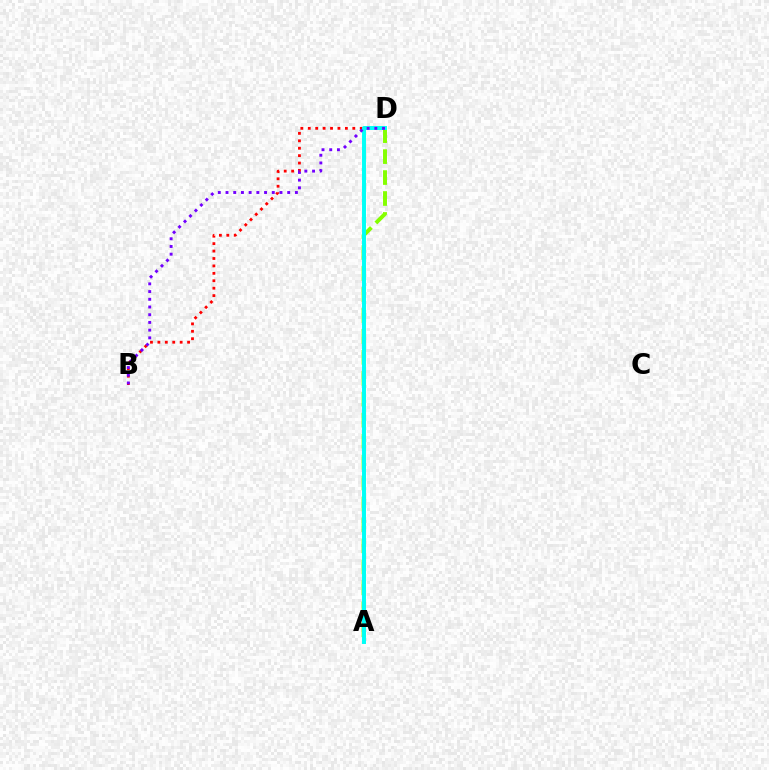{('A', 'D'): [{'color': '#84ff00', 'line_style': 'dashed', 'thickness': 2.85}, {'color': '#00fff6', 'line_style': 'solid', 'thickness': 2.84}], ('B', 'D'): [{'color': '#ff0000', 'line_style': 'dotted', 'thickness': 2.02}, {'color': '#7200ff', 'line_style': 'dotted', 'thickness': 2.09}]}